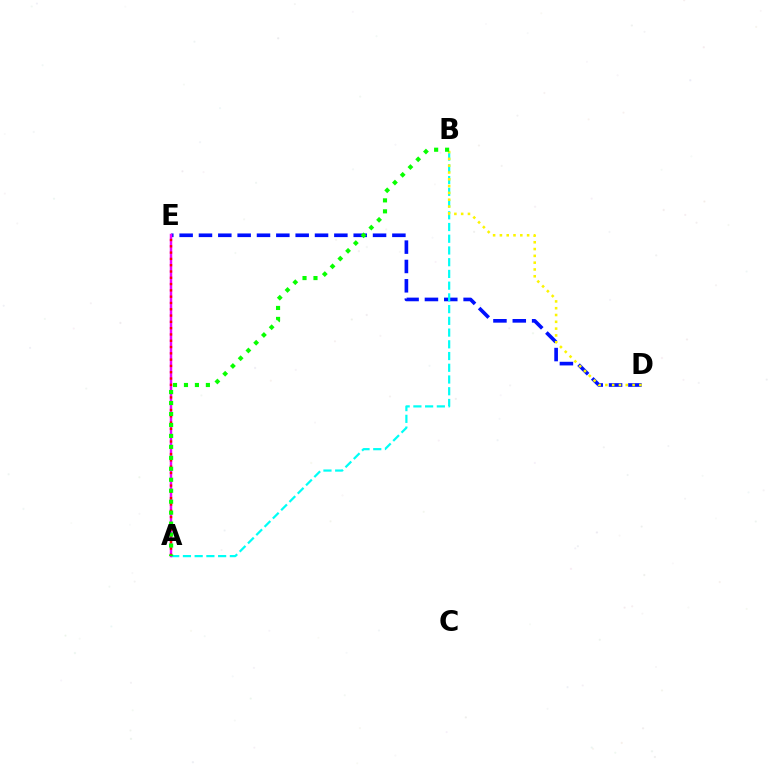{('D', 'E'): [{'color': '#0010ff', 'line_style': 'dashed', 'thickness': 2.63}], ('A', 'B'): [{'color': '#00fff6', 'line_style': 'dashed', 'thickness': 1.59}, {'color': '#08ff00', 'line_style': 'dotted', 'thickness': 2.98}], ('A', 'E'): [{'color': '#ee00ff', 'line_style': 'solid', 'thickness': 1.78}, {'color': '#ff0000', 'line_style': 'dotted', 'thickness': 1.71}], ('B', 'D'): [{'color': '#fcf500', 'line_style': 'dotted', 'thickness': 1.85}]}